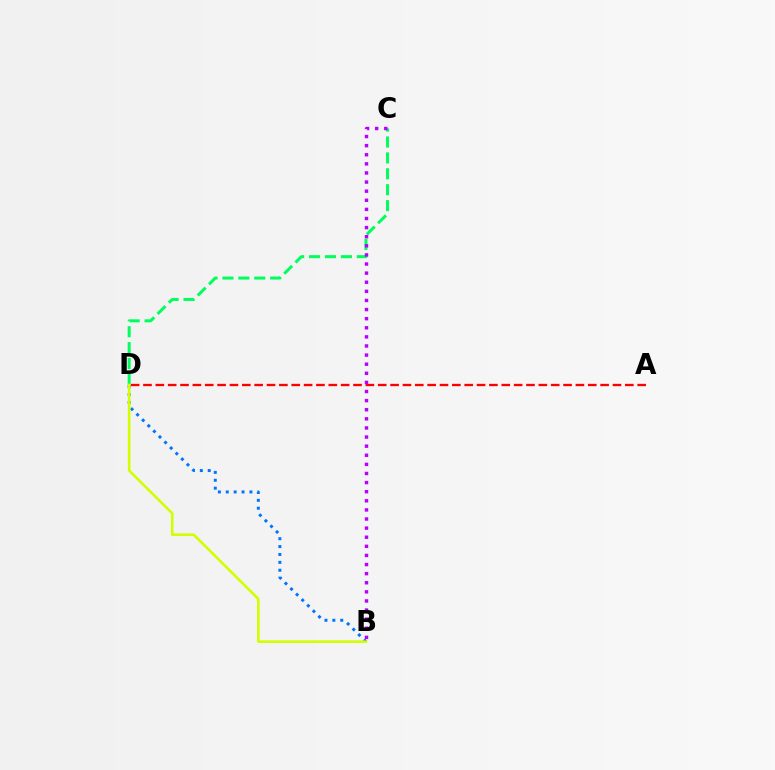{('B', 'D'): [{'color': '#0074ff', 'line_style': 'dotted', 'thickness': 2.14}, {'color': '#d1ff00', 'line_style': 'solid', 'thickness': 1.87}], ('A', 'D'): [{'color': '#ff0000', 'line_style': 'dashed', 'thickness': 1.68}], ('C', 'D'): [{'color': '#00ff5c', 'line_style': 'dashed', 'thickness': 2.16}], ('B', 'C'): [{'color': '#b900ff', 'line_style': 'dotted', 'thickness': 2.47}]}